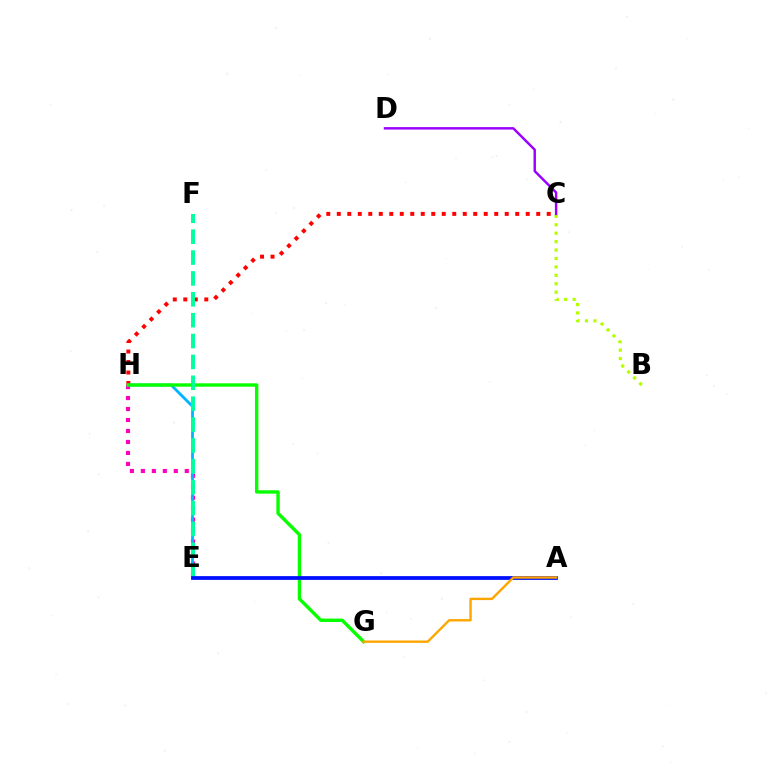{('C', 'H'): [{'color': '#ff0000', 'line_style': 'dotted', 'thickness': 2.85}], ('E', 'H'): [{'color': '#ff00bd', 'line_style': 'dotted', 'thickness': 2.98}, {'color': '#00b5ff', 'line_style': 'solid', 'thickness': 2.02}], ('G', 'H'): [{'color': '#08ff00', 'line_style': 'solid', 'thickness': 2.44}], ('E', 'F'): [{'color': '#00ff9d', 'line_style': 'dashed', 'thickness': 2.84}], ('B', 'C'): [{'color': '#b3ff00', 'line_style': 'dotted', 'thickness': 2.29}], ('A', 'E'): [{'color': '#0010ff', 'line_style': 'solid', 'thickness': 2.7}], ('A', 'G'): [{'color': '#ffa500', 'line_style': 'solid', 'thickness': 1.72}], ('C', 'D'): [{'color': '#9b00ff', 'line_style': 'solid', 'thickness': 1.76}]}